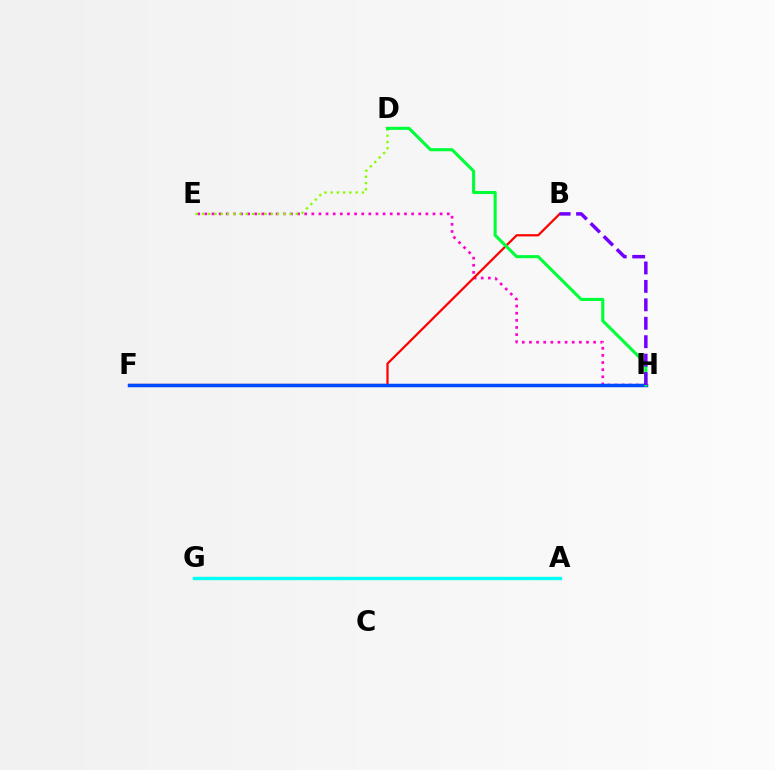{('E', 'H'): [{'color': '#ff00cf', 'line_style': 'dotted', 'thickness': 1.94}], ('D', 'E'): [{'color': '#84ff00', 'line_style': 'dotted', 'thickness': 1.7}], ('B', 'F'): [{'color': '#ff0000', 'line_style': 'solid', 'thickness': 1.61}], ('A', 'G'): [{'color': '#ffbd00', 'line_style': 'dashed', 'thickness': 1.55}, {'color': '#00fff6', 'line_style': 'solid', 'thickness': 2.4}], ('F', 'H'): [{'color': '#004bff', 'line_style': 'solid', 'thickness': 2.52}], ('D', 'H'): [{'color': '#00ff39', 'line_style': 'solid', 'thickness': 2.23}], ('B', 'H'): [{'color': '#7200ff', 'line_style': 'dashed', 'thickness': 2.5}]}